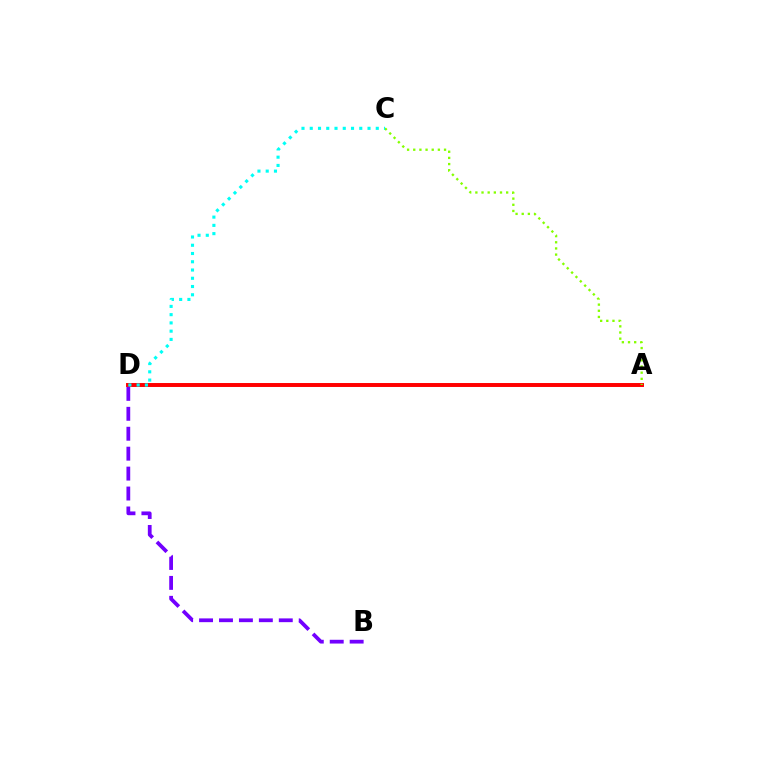{('A', 'D'): [{'color': '#ff0000', 'line_style': 'solid', 'thickness': 2.84}], ('A', 'C'): [{'color': '#84ff00', 'line_style': 'dotted', 'thickness': 1.67}], ('B', 'D'): [{'color': '#7200ff', 'line_style': 'dashed', 'thickness': 2.71}], ('C', 'D'): [{'color': '#00fff6', 'line_style': 'dotted', 'thickness': 2.24}]}